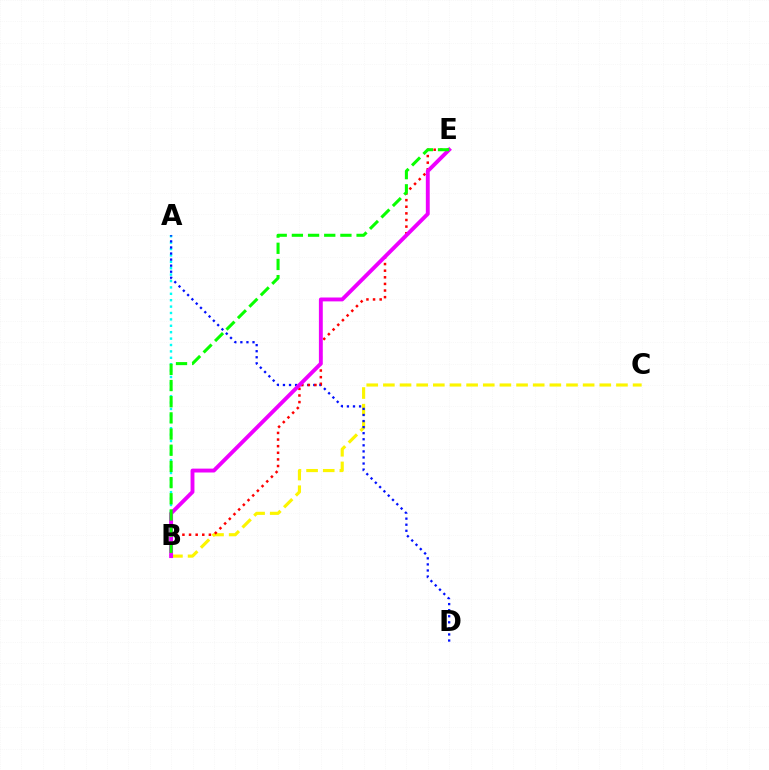{('B', 'C'): [{'color': '#fcf500', 'line_style': 'dashed', 'thickness': 2.26}], ('A', 'B'): [{'color': '#00fff6', 'line_style': 'dotted', 'thickness': 1.74}], ('A', 'D'): [{'color': '#0010ff', 'line_style': 'dotted', 'thickness': 1.65}], ('B', 'E'): [{'color': '#ff0000', 'line_style': 'dotted', 'thickness': 1.8}, {'color': '#ee00ff', 'line_style': 'solid', 'thickness': 2.8}, {'color': '#08ff00', 'line_style': 'dashed', 'thickness': 2.2}]}